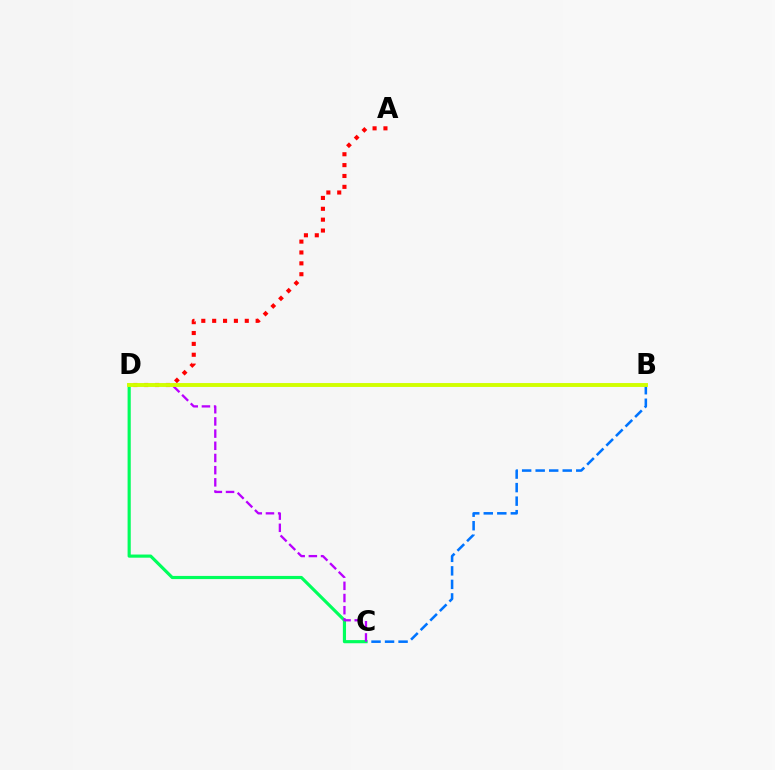{('B', 'C'): [{'color': '#0074ff', 'line_style': 'dashed', 'thickness': 1.84}], ('A', 'D'): [{'color': '#ff0000', 'line_style': 'dotted', 'thickness': 2.95}], ('C', 'D'): [{'color': '#00ff5c', 'line_style': 'solid', 'thickness': 2.27}, {'color': '#b900ff', 'line_style': 'dashed', 'thickness': 1.66}], ('B', 'D'): [{'color': '#d1ff00', 'line_style': 'solid', 'thickness': 2.81}]}